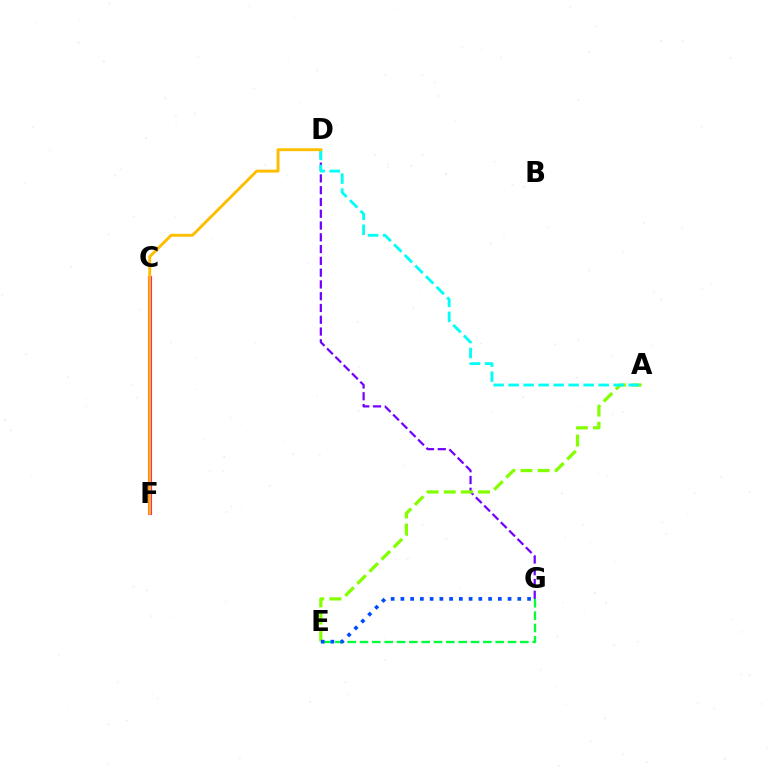{('E', 'G'): [{'color': '#00ff39', 'line_style': 'dashed', 'thickness': 1.68}, {'color': '#004bff', 'line_style': 'dotted', 'thickness': 2.65}], ('D', 'G'): [{'color': '#7200ff', 'line_style': 'dashed', 'thickness': 1.6}], ('A', 'E'): [{'color': '#84ff00', 'line_style': 'dashed', 'thickness': 2.33}], ('A', 'D'): [{'color': '#00fff6', 'line_style': 'dashed', 'thickness': 2.04}], ('C', 'F'): [{'color': '#ff0000', 'line_style': 'solid', 'thickness': 2.19}, {'color': '#ff00cf', 'line_style': 'solid', 'thickness': 2.96}], ('D', 'F'): [{'color': '#ffbd00', 'line_style': 'solid', 'thickness': 2.08}]}